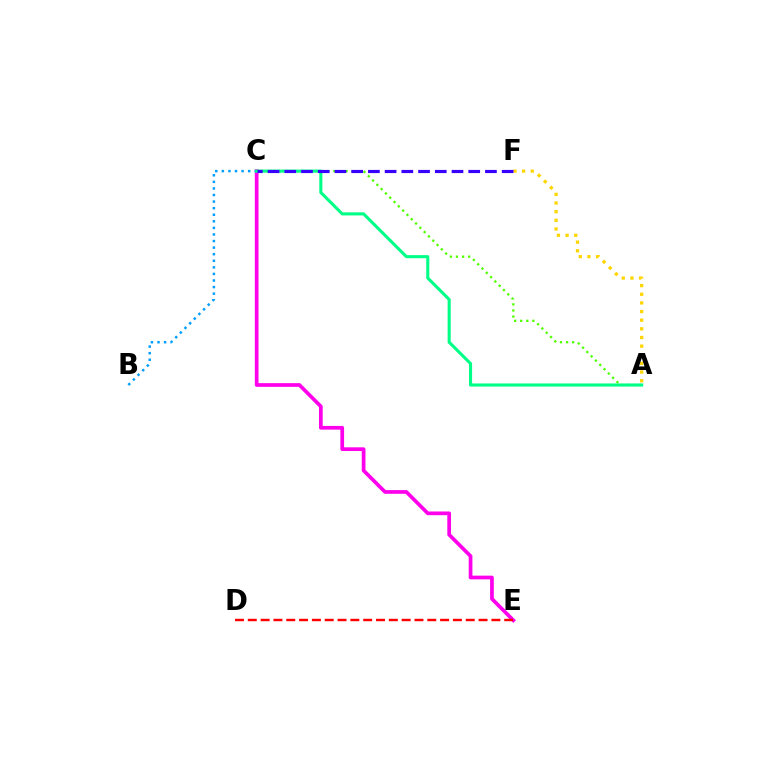{('A', 'C'): [{'color': '#4fff00', 'line_style': 'dotted', 'thickness': 1.65}, {'color': '#00ff86', 'line_style': 'solid', 'thickness': 2.22}], ('C', 'E'): [{'color': '#ff00ed', 'line_style': 'solid', 'thickness': 2.67}], ('D', 'E'): [{'color': '#ff0000', 'line_style': 'dashed', 'thickness': 1.74}], ('B', 'C'): [{'color': '#009eff', 'line_style': 'dotted', 'thickness': 1.79}], ('A', 'F'): [{'color': '#ffd500', 'line_style': 'dotted', 'thickness': 2.35}], ('C', 'F'): [{'color': '#3700ff', 'line_style': 'dashed', 'thickness': 2.27}]}